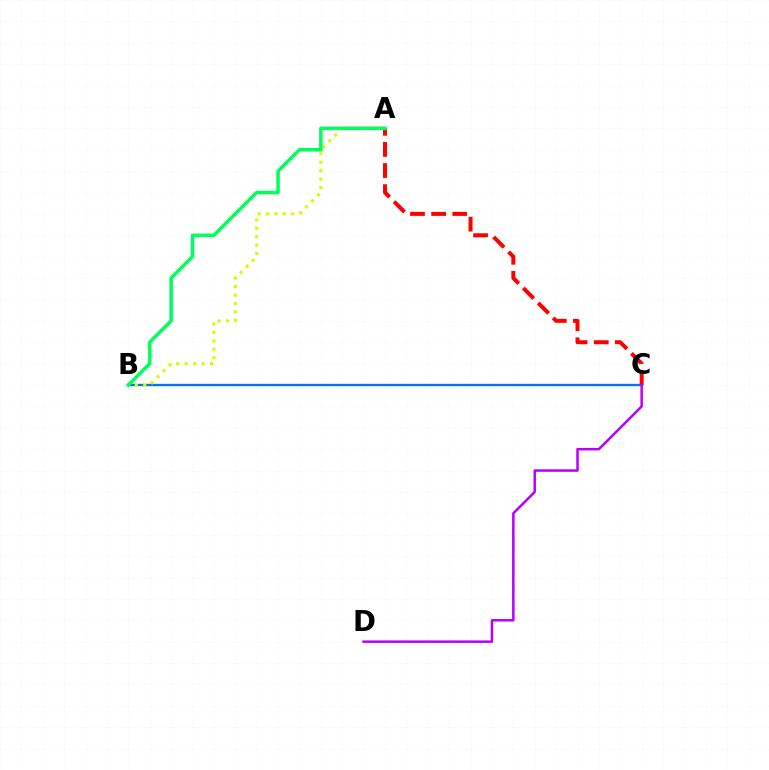{('B', 'C'): [{'color': '#0074ff', 'line_style': 'solid', 'thickness': 1.68}], ('A', 'C'): [{'color': '#ff0000', 'line_style': 'dashed', 'thickness': 2.87}], ('A', 'B'): [{'color': '#d1ff00', 'line_style': 'dotted', 'thickness': 2.28}, {'color': '#00ff5c', 'line_style': 'solid', 'thickness': 2.52}], ('C', 'D'): [{'color': '#b900ff', 'line_style': 'solid', 'thickness': 1.8}]}